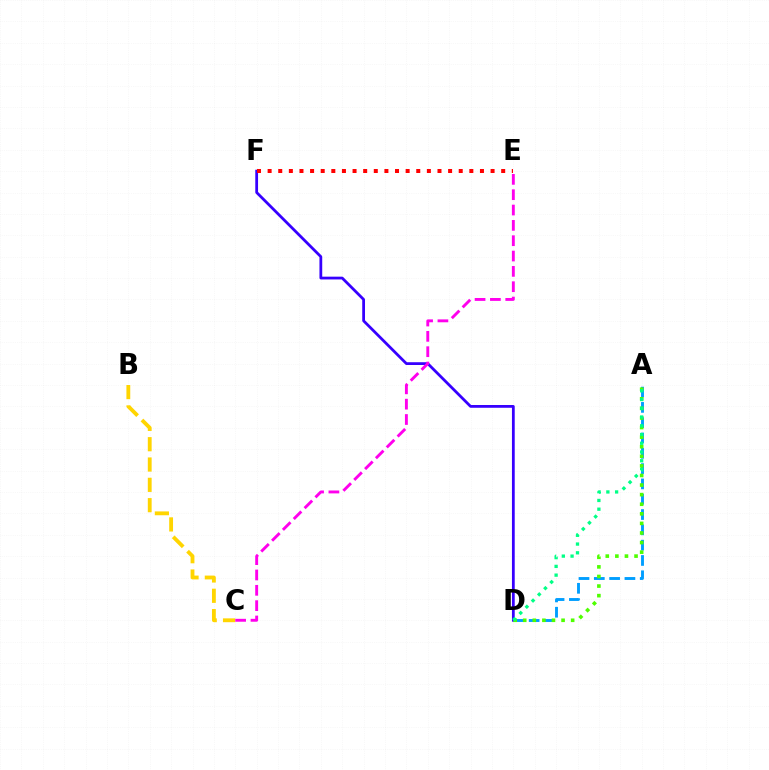{('A', 'D'): [{'color': '#009eff', 'line_style': 'dashed', 'thickness': 2.08}, {'color': '#4fff00', 'line_style': 'dotted', 'thickness': 2.6}, {'color': '#00ff86', 'line_style': 'dotted', 'thickness': 2.38}], ('D', 'F'): [{'color': '#3700ff', 'line_style': 'solid', 'thickness': 2.0}], ('B', 'C'): [{'color': '#ffd500', 'line_style': 'dashed', 'thickness': 2.76}], ('E', 'F'): [{'color': '#ff0000', 'line_style': 'dotted', 'thickness': 2.88}], ('C', 'E'): [{'color': '#ff00ed', 'line_style': 'dashed', 'thickness': 2.08}]}